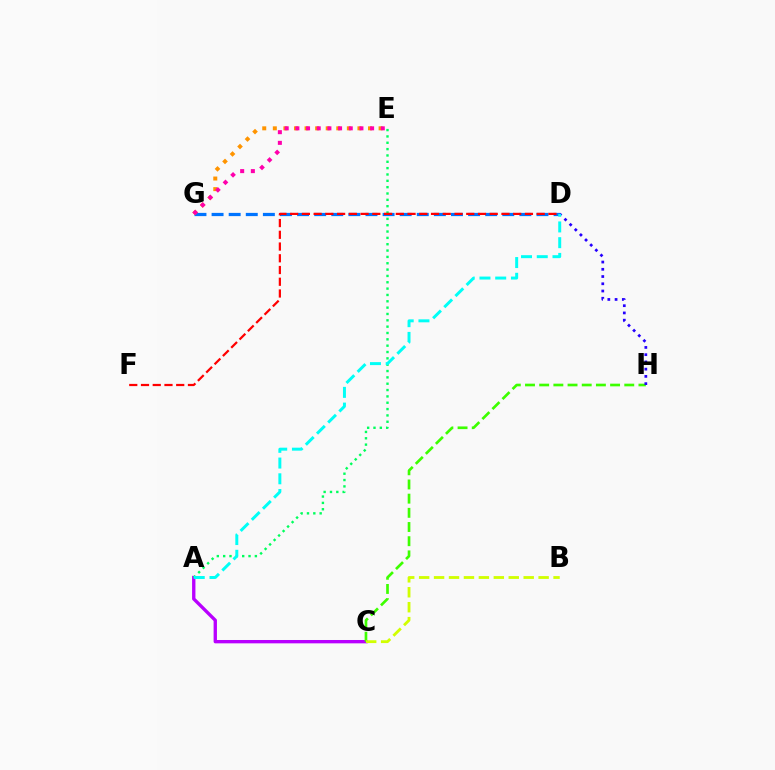{('A', 'C'): [{'color': '#b900ff', 'line_style': 'solid', 'thickness': 2.41}], ('C', 'H'): [{'color': '#3dff00', 'line_style': 'dashed', 'thickness': 1.93}], ('D', 'G'): [{'color': '#0074ff', 'line_style': 'dashed', 'thickness': 2.32}], ('D', 'H'): [{'color': '#2500ff', 'line_style': 'dotted', 'thickness': 1.97}], ('A', 'E'): [{'color': '#00ff5c', 'line_style': 'dotted', 'thickness': 1.72}], ('E', 'G'): [{'color': '#ff9400', 'line_style': 'dotted', 'thickness': 2.87}, {'color': '#ff00ac', 'line_style': 'dotted', 'thickness': 2.9}], ('D', 'F'): [{'color': '#ff0000', 'line_style': 'dashed', 'thickness': 1.59}], ('B', 'C'): [{'color': '#d1ff00', 'line_style': 'dashed', 'thickness': 2.03}], ('A', 'D'): [{'color': '#00fff6', 'line_style': 'dashed', 'thickness': 2.14}]}